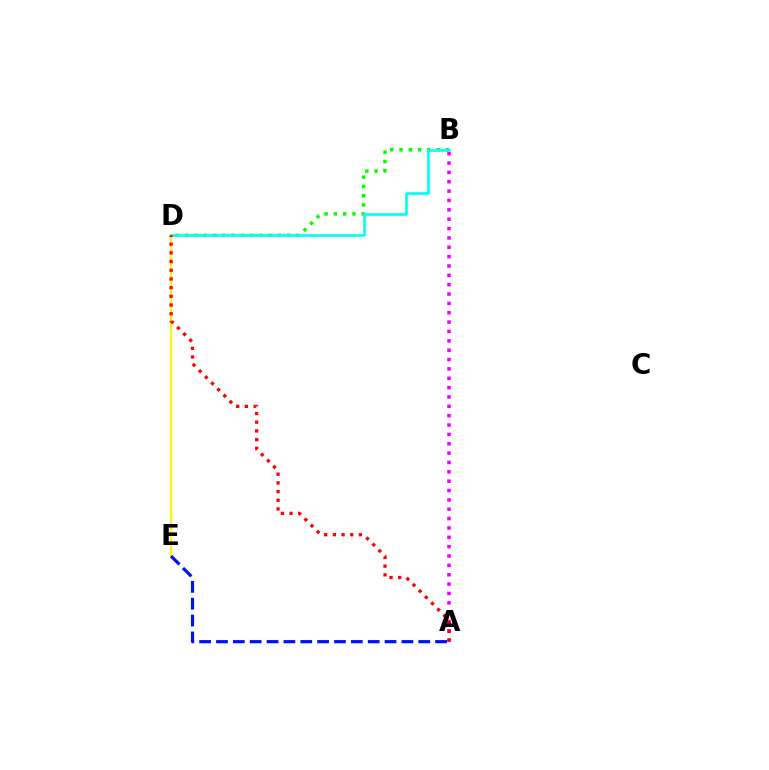{('D', 'E'): [{'color': '#fcf500', 'line_style': 'solid', 'thickness': 1.62}], ('A', 'B'): [{'color': '#ee00ff', 'line_style': 'dotted', 'thickness': 2.54}], ('B', 'D'): [{'color': '#08ff00', 'line_style': 'dotted', 'thickness': 2.52}, {'color': '#00fff6', 'line_style': 'solid', 'thickness': 1.91}], ('A', 'D'): [{'color': '#ff0000', 'line_style': 'dotted', 'thickness': 2.36}], ('A', 'E'): [{'color': '#0010ff', 'line_style': 'dashed', 'thickness': 2.29}]}